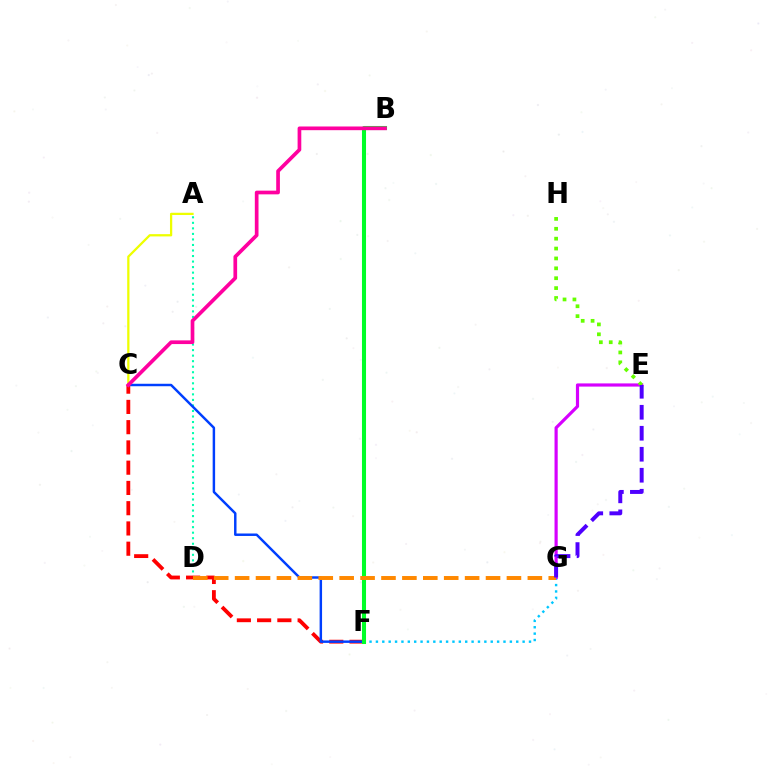{('A', 'D'): [{'color': '#00ffaf', 'line_style': 'dotted', 'thickness': 1.5}], ('A', 'C'): [{'color': '#eeff00', 'line_style': 'solid', 'thickness': 1.63}], ('C', 'F'): [{'color': '#ff0000', 'line_style': 'dashed', 'thickness': 2.75}, {'color': '#003fff', 'line_style': 'solid', 'thickness': 1.77}], ('F', 'G'): [{'color': '#00c7ff', 'line_style': 'dotted', 'thickness': 1.73}], ('E', 'G'): [{'color': '#d600ff', 'line_style': 'solid', 'thickness': 2.29}, {'color': '#4f00ff', 'line_style': 'dashed', 'thickness': 2.85}], ('B', 'F'): [{'color': '#00ff27', 'line_style': 'solid', 'thickness': 2.92}], ('D', 'G'): [{'color': '#ff8800', 'line_style': 'dashed', 'thickness': 2.84}], ('E', 'H'): [{'color': '#66ff00', 'line_style': 'dotted', 'thickness': 2.69}], ('B', 'C'): [{'color': '#ff00a0', 'line_style': 'solid', 'thickness': 2.66}]}